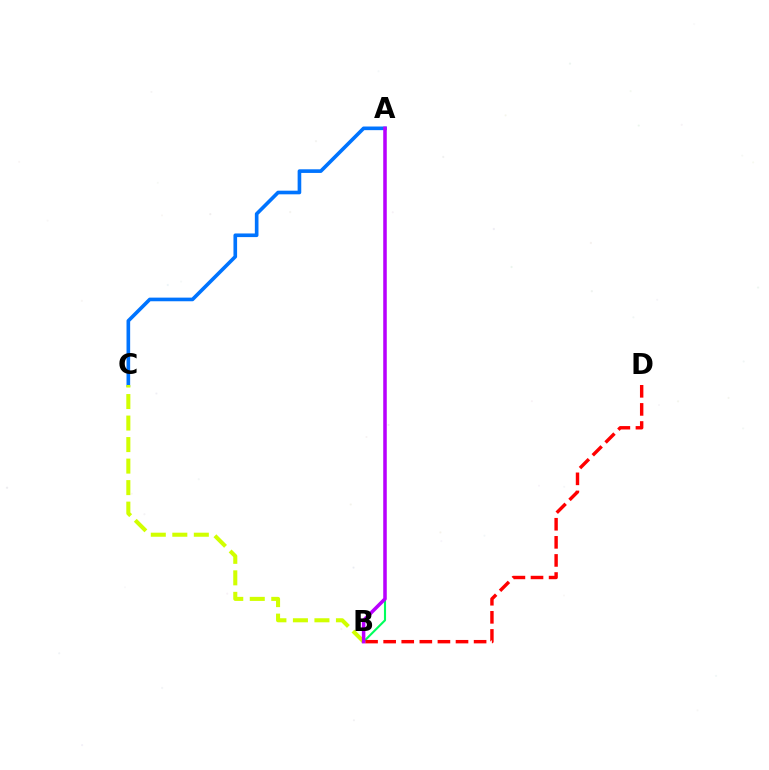{('A', 'C'): [{'color': '#0074ff', 'line_style': 'solid', 'thickness': 2.62}], ('B', 'C'): [{'color': '#d1ff00', 'line_style': 'dashed', 'thickness': 2.92}], ('A', 'B'): [{'color': '#00ff5c', 'line_style': 'solid', 'thickness': 1.52}, {'color': '#b900ff', 'line_style': 'solid', 'thickness': 2.54}], ('B', 'D'): [{'color': '#ff0000', 'line_style': 'dashed', 'thickness': 2.46}]}